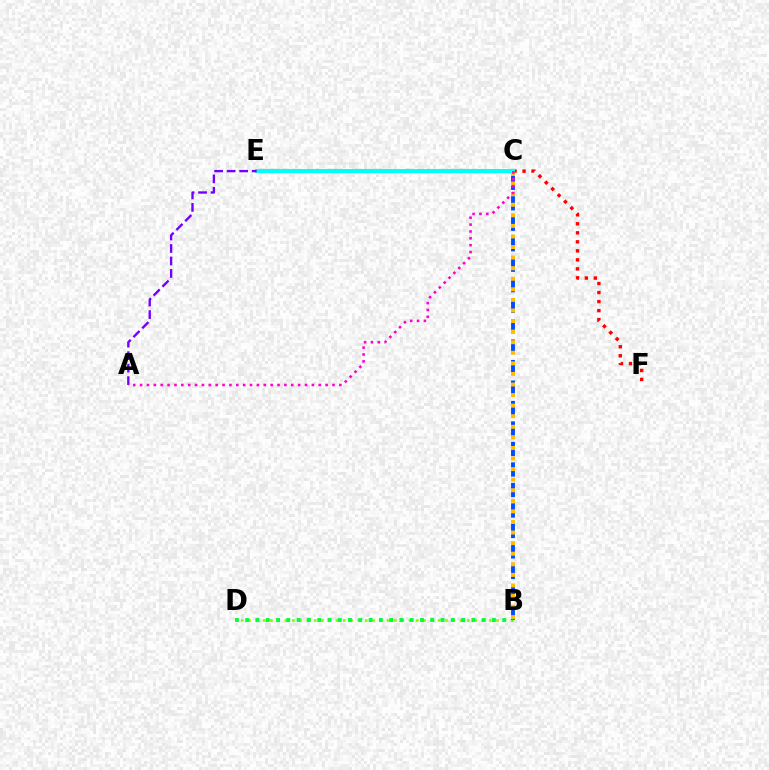{('B', 'D'): [{'color': '#84ff00', 'line_style': 'dotted', 'thickness': 1.98}, {'color': '#00ff39', 'line_style': 'dotted', 'thickness': 2.79}], ('B', 'C'): [{'color': '#004bff', 'line_style': 'dashed', 'thickness': 2.78}, {'color': '#ffbd00', 'line_style': 'dotted', 'thickness': 2.87}], ('C', 'F'): [{'color': '#ff0000', 'line_style': 'dotted', 'thickness': 2.45}], ('C', 'E'): [{'color': '#00fff6', 'line_style': 'solid', 'thickness': 2.93}], ('A', 'E'): [{'color': '#7200ff', 'line_style': 'dashed', 'thickness': 1.7}], ('A', 'C'): [{'color': '#ff00cf', 'line_style': 'dotted', 'thickness': 1.87}]}